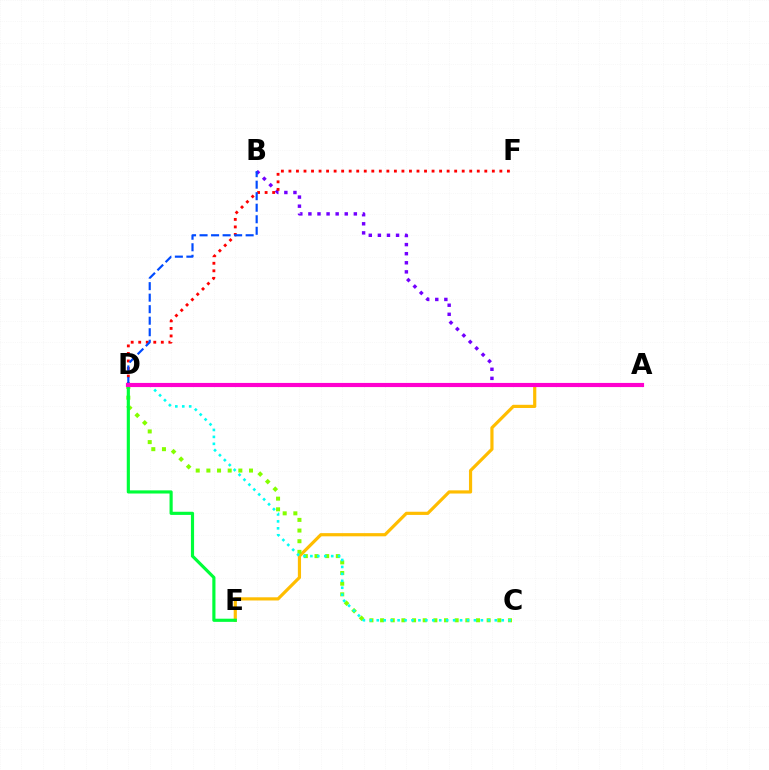{('A', 'E'): [{'color': '#ffbd00', 'line_style': 'solid', 'thickness': 2.29}], ('A', 'B'): [{'color': '#7200ff', 'line_style': 'dotted', 'thickness': 2.47}], ('C', 'D'): [{'color': '#84ff00', 'line_style': 'dotted', 'thickness': 2.9}, {'color': '#00fff6', 'line_style': 'dotted', 'thickness': 1.89}], ('D', 'E'): [{'color': '#00ff39', 'line_style': 'solid', 'thickness': 2.27}], ('D', 'F'): [{'color': '#ff0000', 'line_style': 'dotted', 'thickness': 2.05}], ('B', 'D'): [{'color': '#004bff', 'line_style': 'dashed', 'thickness': 1.57}], ('A', 'D'): [{'color': '#ff00cf', 'line_style': 'solid', 'thickness': 2.98}]}